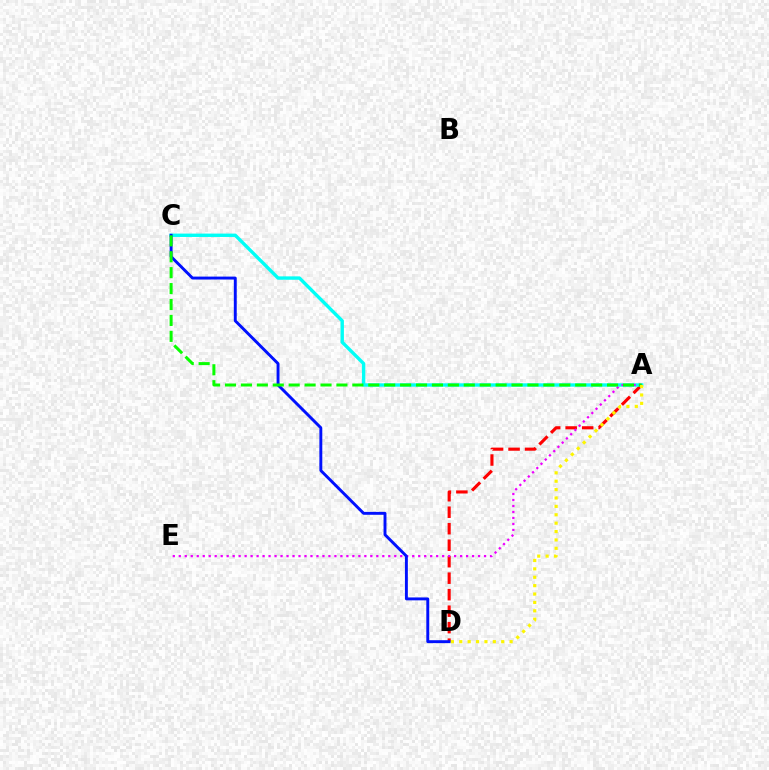{('A', 'D'): [{'color': '#ff0000', 'line_style': 'dashed', 'thickness': 2.24}, {'color': '#fcf500', 'line_style': 'dotted', 'thickness': 2.28}], ('A', 'C'): [{'color': '#00fff6', 'line_style': 'solid', 'thickness': 2.43}, {'color': '#08ff00', 'line_style': 'dashed', 'thickness': 2.16}], ('A', 'E'): [{'color': '#ee00ff', 'line_style': 'dotted', 'thickness': 1.63}], ('C', 'D'): [{'color': '#0010ff', 'line_style': 'solid', 'thickness': 2.1}]}